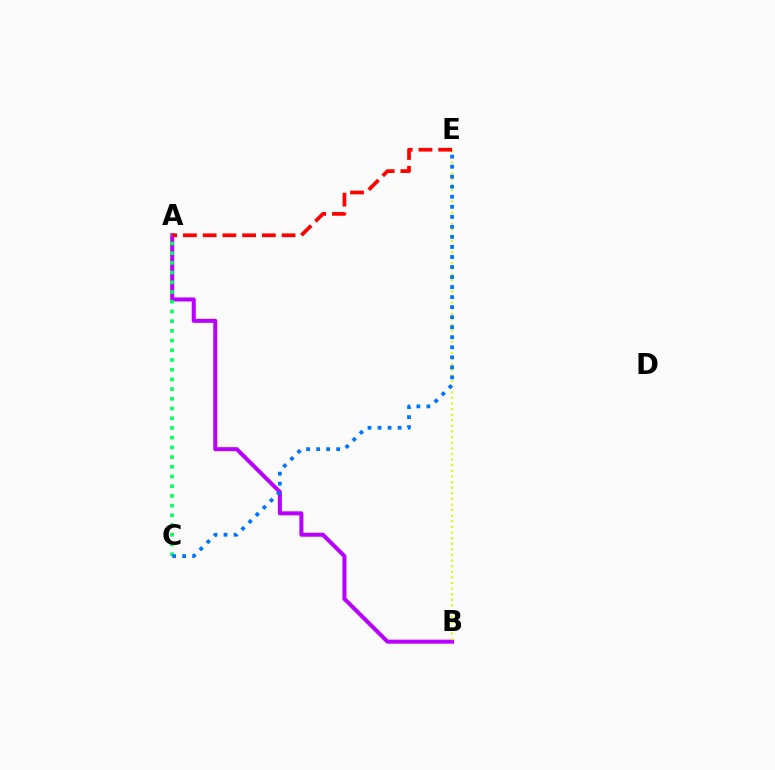{('A', 'B'): [{'color': '#b900ff', 'line_style': 'solid', 'thickness': 2.9}], ('A', 'C'): [{'color': '#00ff5c', 'line_style': 'dotted', 'thickness': 2.64}], ('B', 'E'): [{'color': '#d1ff00', 'line_style': 'dotted', 'thickness': 1.52}], ('C', 'E'): [{'color': '#0074ff', 'line_style': 'dotted', 'thickness': 2.73}], ('A', 'E'): [{'color': '#ff0000', 'line_style': 'dashed', 'thickness': 2.68}]}